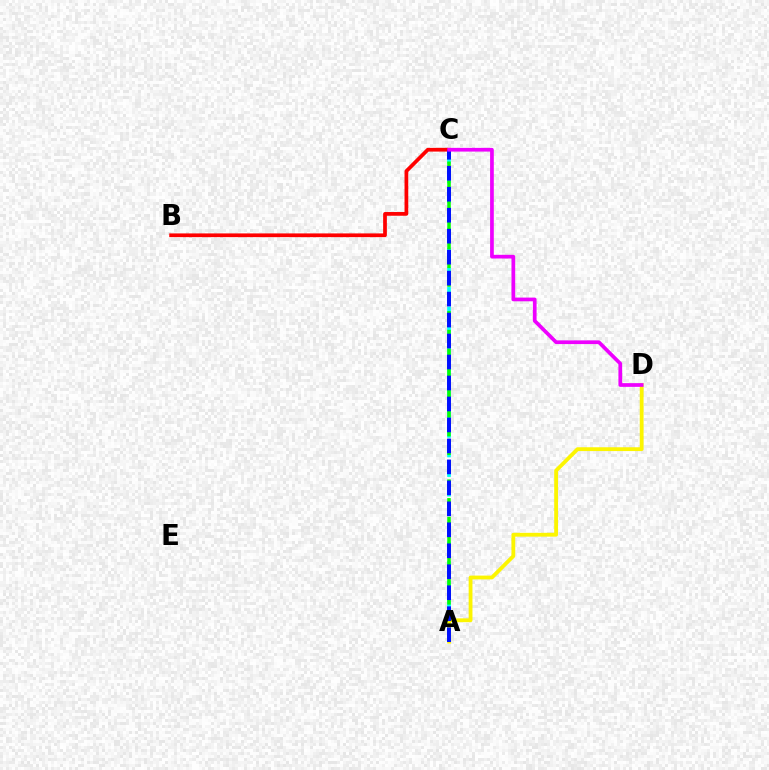{('A', 'C'): [{'color': '#00fff6', 'line_style': 'dashed', 'thickness': 2.66}, {'color': '#08ff00', 'line_style': 'dashed', 'thickness': 2.54}, {'color': '#0010ff', 'line_style': 'dashed', 'thickness': 2.85}], ('B', 'C'): [{'color': '#ff0000', 'line_style': 'solid', 'thickness': 2.68}], ('A', 'D'): [{'color': '#fcf500', 'line_style': 'solid', 'thickness': 2.75}], ('C', 'D'): [{'color': '#ee00ff', 'line_style': 'solid', 'thickness': 2.67}]}